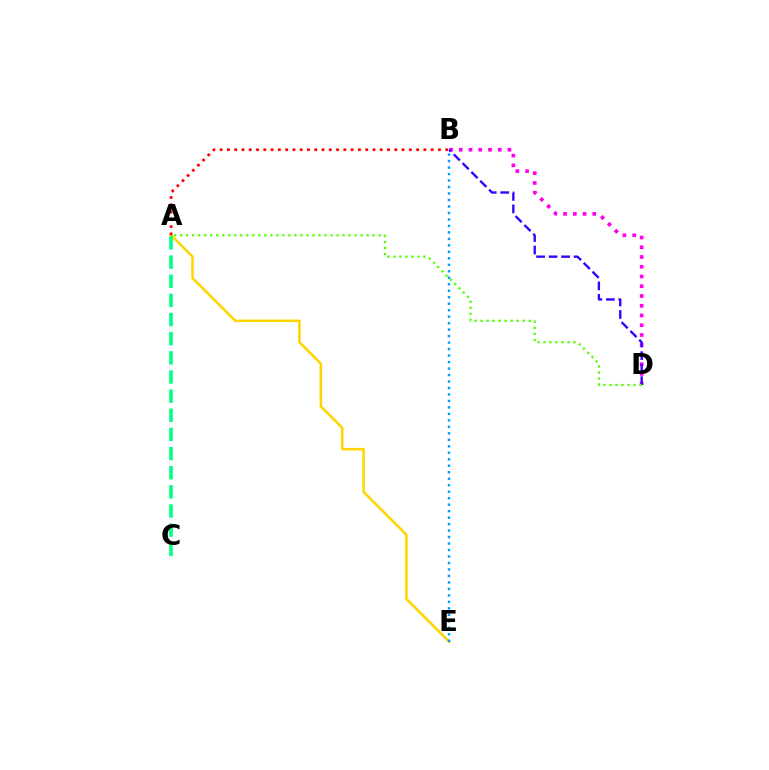{('B', 'D'): [{'color': '#ff00ed', 'line_style': 'dotted', 'thickness': 2.65}, {'color': '#3700ff', 'line_style': 'dashed', 'thickness': 1.7}], ('A', 'E'): [{'color': '#ffd500', 'line_style': 'solid', 'thickness': 1.85}], ('B', 'E'): [{'color': '#009eff', 'line_style': 'dotted', 'thickness': 1.76}], ('A', 'B'): [{'color': '#ff0000', 'line_style': 'dotted', 'thickness': 1.98}], ('A', 'C'): [{'color': '#00ff86', 'line_style': 'dashed', 'thickness': 2.6}], ('A', 'D'): [{'color': '#4fff00', 'line_style': 'dotted', 'thickness': 1.63}]}